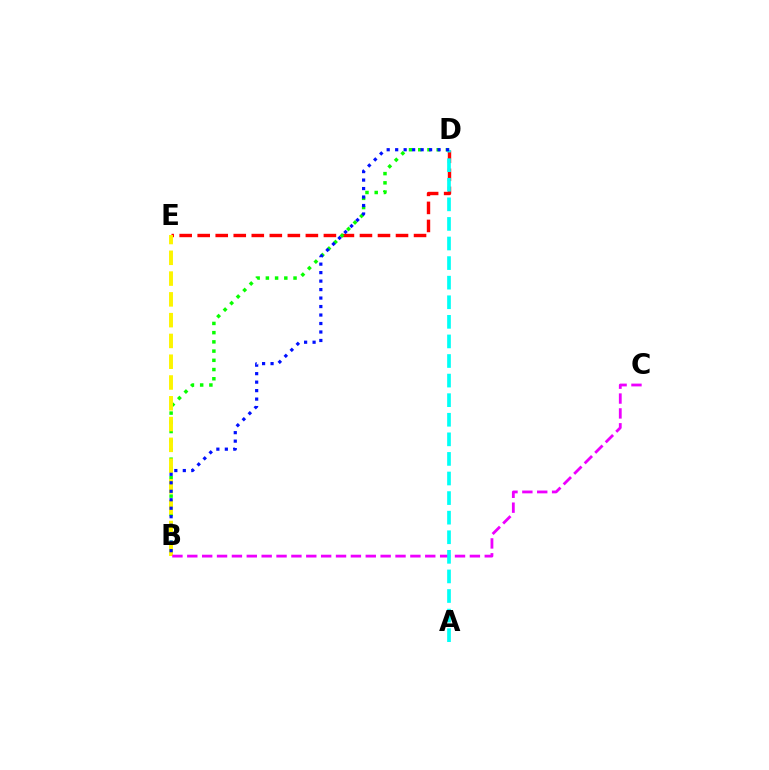{('D', 'E'): [{'color': '#ff0000', 'line_style': 'dashed', 'thickness': 2.45}], ('B', 'D'): [{'color': '#08ff00', 'line_style': 'dotted', 'thickness': 2.51}, {'color': '#0010ff', 'line_style': 'dotted', 'thickness': 2.3}], ('B', 'E'): [{'color': '#fcf500', 'line_style': 'dashed', 'thickness': 2.82}], ('B', 'C'): [{'color': '#ee00ff', 'line_style': 'dashed', 'thickness': 2.02}], ('A', 'D'): [{'color': '#00fff6', 'line_style': 'dashed', 'thickness': 2.66}]}